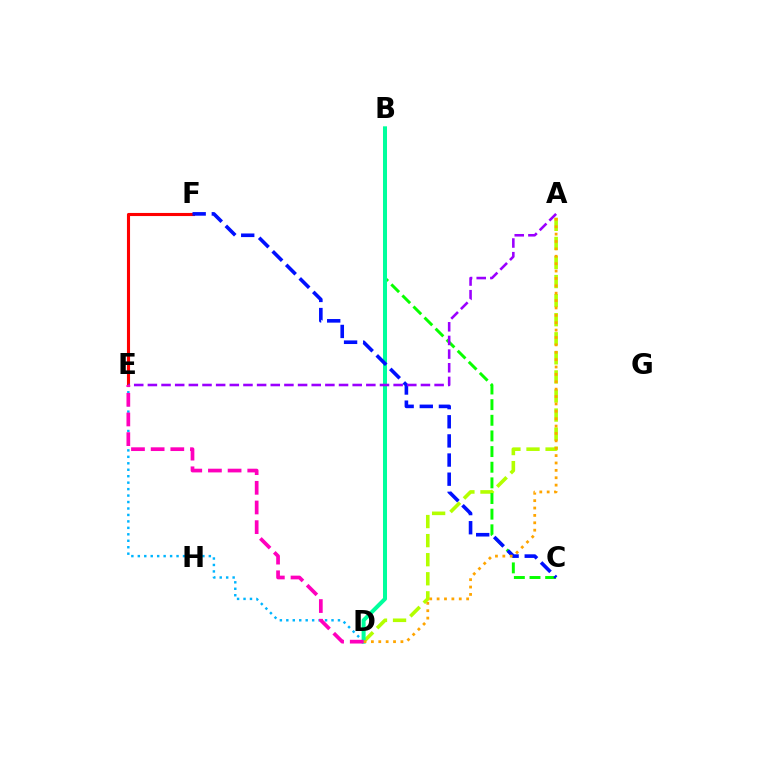{('A', 'D'): [{'color': '#b3ff00', 'line_style': 'dashed', 'thickness': 2.59}, {'color': '#ffa500', 'line_style': 'dotted', 'thickness': 2.01}], ('D', 'E'): [{'color': '#00b5ff', 'line_style': 'dotted', 'thickness': 1.75}, {'color': '#ff00bd', 'line_style': 'dashed', 'thickness': 2.67}], ('E', 'F'): [{'color': '#ff0000', 'line_style': 'solid', 'thickness': 2.23}], ('B', 'C'): [{'color': '#08ff00', 'line_style': 'dashed', 'thickness': 2.13}], ('B', 'D'): [{'color': '#00ff9d', 'line_style': 'solid', 'thickness': 2.89}], ('C', 'F'): [{'color': '#0010ff', 'line_style': 'dashed', 'thickness': 2.6}], ('A', 'E'): [{'color': '#9b00ff', 'line_style': 'dashed', 'thickness': 1.85}]}